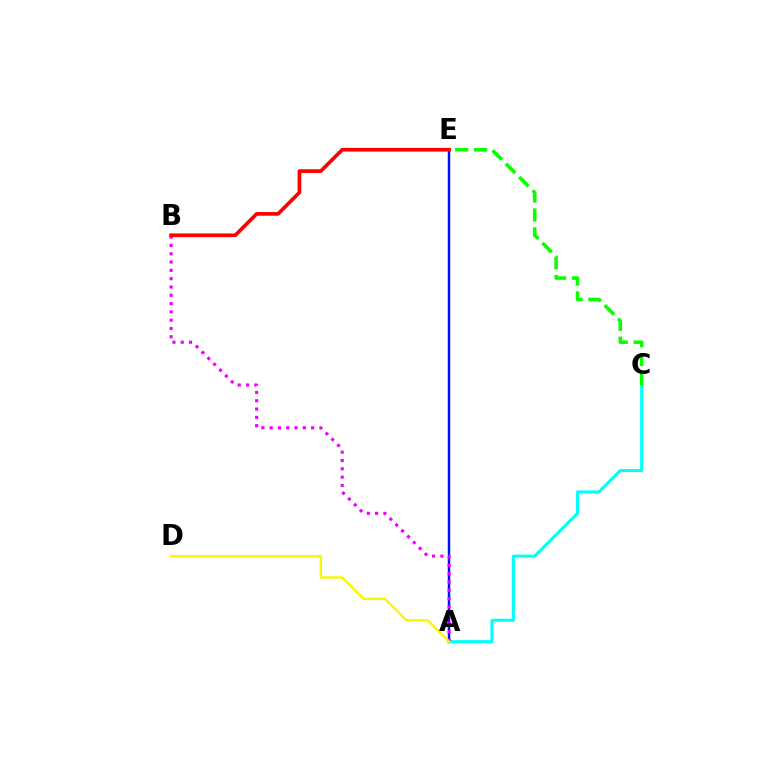{('A', 'E'): [{'color': '#0010ff', 'line_style': 'solid', 'thickness': 1.77}], ('A', 'C'): [{'color': '#00fff6', 'line_style': 'solid', 'thickness': 2.18}], ('A', 'B'): [{'color': '#ee00ff', 'line_style': 'dotted', 'thickness': 2.25}], ('A', 'D'): [{'color': '#fcf500', 'line_style': 'solid', 'thickness': 1.71}], ('B', 'E'): [{'color': '#ff0000', 'line_style': 'solid', 'thickness': 2.66}], ('C', 'E'): [{'color': '#08ff00', 'line_style': 'dashed', 'thickness': 2.56}]}